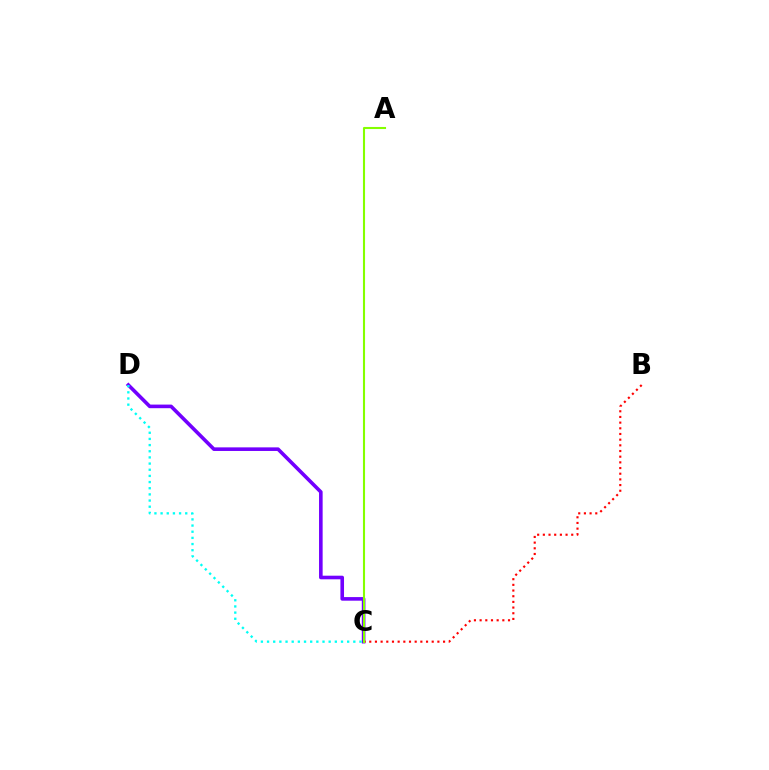{('C', 'D'): [{'color': '#7200ff', 'line_style': 'solid', 'thickness': 2.6}, {'color': '#00fff6', 'line_style': 'dotted', 'thickness': 1.67}], ('B', 'C'): [{'color': '#ff0000', 'line_style': 'dotted', 'thickness': 1.54}], ('A', 'C'): [{'color': '#84ff00', 'line_style': 'solid', 'thickness': 1.51}]}